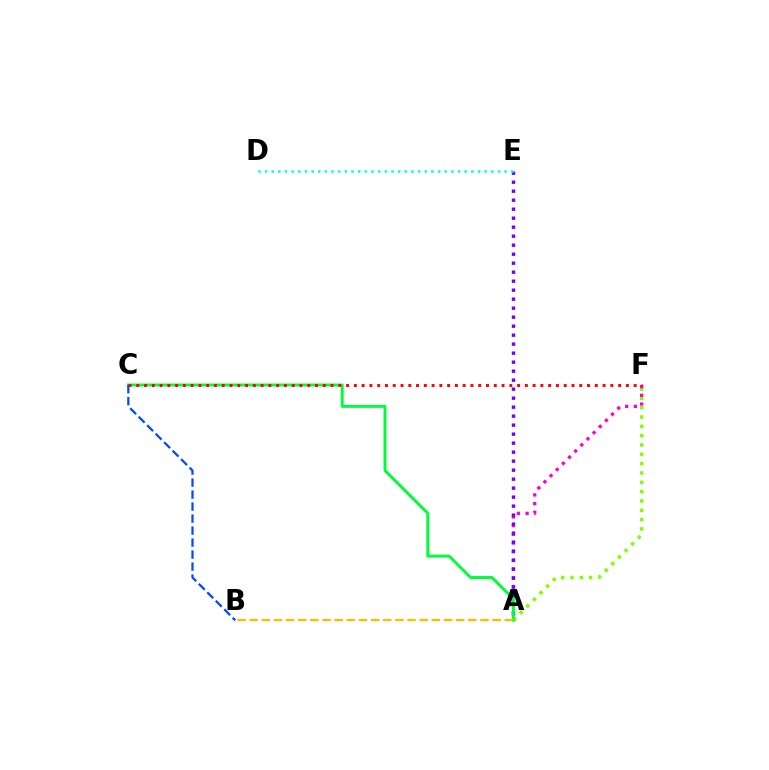{('A', 'F'): [{'color': '#84ff00', 'line_style': 'dotted', 'thickness': 2.53}, {'color': '#ff00cf', 'line_style': 'dotted', 'thickness': 2.36}], ('A', 'E'): [{'color': '#7200ff', 'line_style': 'dotted', 'thickness': 2.44}], ('D', 'E'): [{'color': '#00fff6', 'line_style': 'dotted', 'thickness': 1.81}], ('A', 'C'): [{'color': '#00ff39', 'line_style': 'solid', 'thickness': 2.11}], ('B', 'C'): [{'color': '#004bff', 'line_style': 'dashed', 'thickness': 1.63}], ('C', 'F'): [{'color': '#ff0000', 'line_style': 'dotted', 'thickness': 2.11}], ('A', 'B'): [{'color': '#ffbd00', 'line_style': 'dashed', 'thickness': 1.65}]}